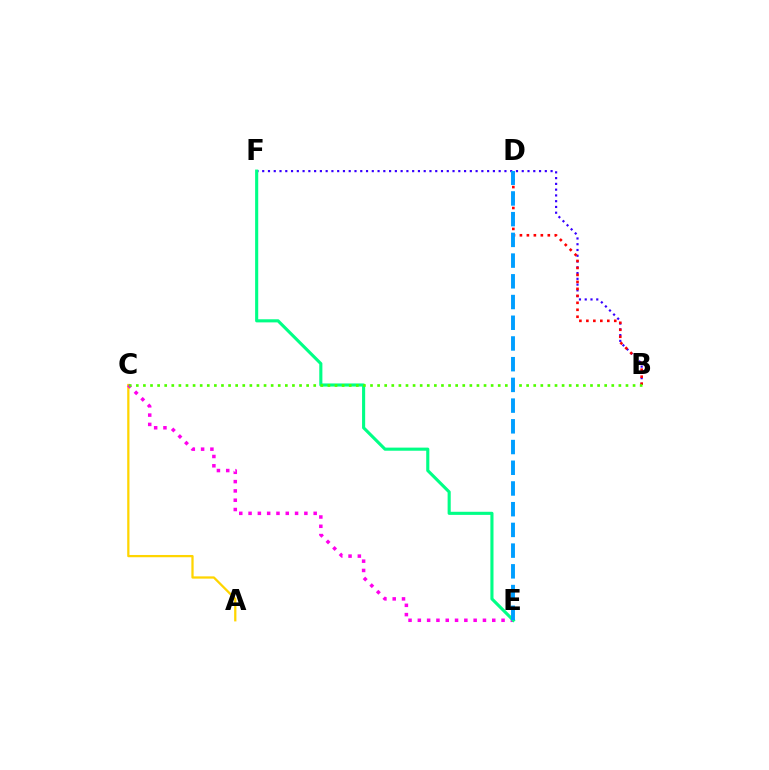{('A', 'C'): [{'color': '#ffd500', 'line_style': 'solid', 'thickness': 1.63}], ('C', 'E'): [{'color': '#ff00ed', 'line_style': 'dotted', 'thickness': 2.53}], ('B', 'F'): [{'color': '#3700ff', 'line_style': 'dotted', 'thickness': 1.57}], ('E', 'F'): [{'color': '#00ff86', 'line_style': 'solid', 'thickness': 2.24}], ('B', 'D'): [{'color': '#ff0000', 'line_style': 'dotted', 'thickness': 1.89}], ('B', 'C'): [{'color': '#4fff00', 'line_style': 'dotted', 'thickness': 1.93}], ('D', 'E'): [{'color': '#009eff', 'line_style': 'dashed', 'thickness': 2.81}]}